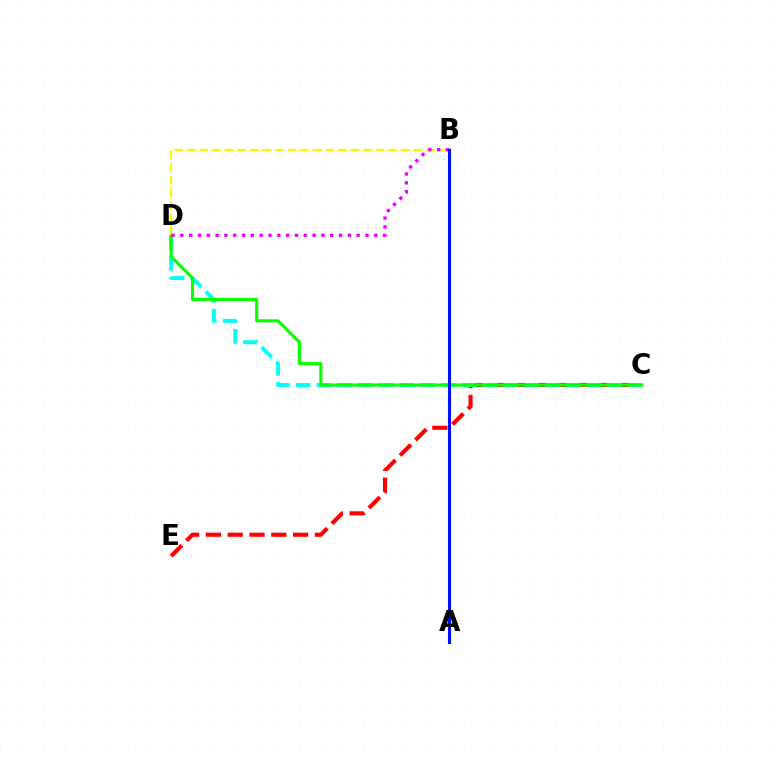{('C', 'E'): [{'color': '#ff0000', 'line_style': 'dashed', 'thickness': 2.96}], ('C', 'D'): [{'color': '#00fff6', 'line_style': 'dashed', 'thickness': 2.82}, {'color': '#08ff00', 'line_style': 'solid', 'thickness': 2.21}], ('B', 'D'): [{'color': '#fcf500', 'line_style': 'dashed', 'thickness': 1.71}, {'color': '#ee00ff', 'line_style': 'dotted', 'thickness': 2.39}], ('A', 'B'): [{'color': '#0010ff', 'line_style': 'solid', 'thickness': 2.22}]}